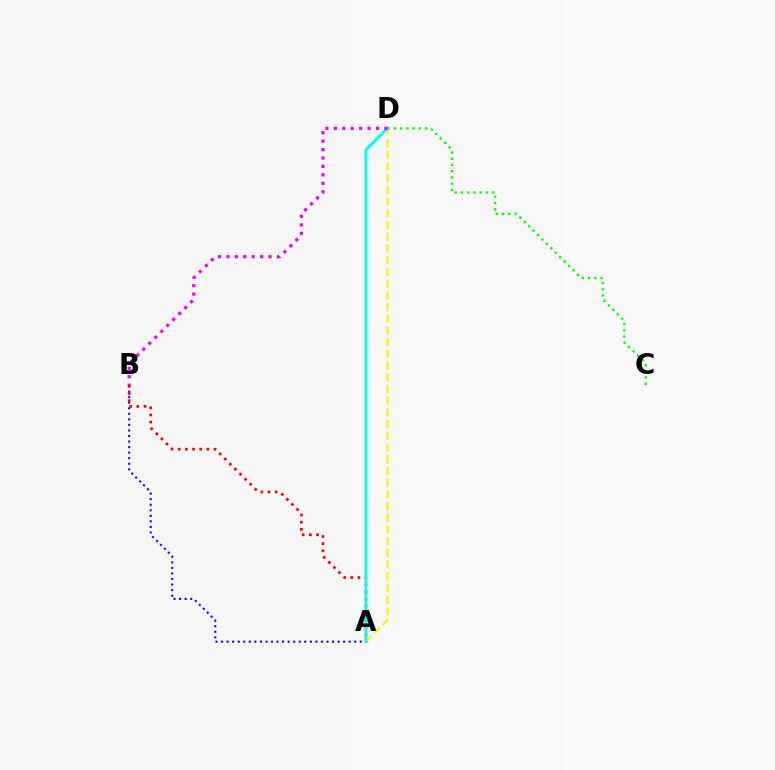{('A', 'B'): [{'color': '#0010ff', 'line_style': 'dotted', 'thickness': 1.51}, {'color': '#ff0000', 'line_style': 'dotted', 'thickness': 1.95}], ('C', 'D'): [{'color': '#08ff00', 'line_style': 'dotted', 'thickness': 1.7}], ('A', 'D'): [{'color': '#fcf500', 'line_style': 'dashed', 'thickness': 1.59}, {'color': '#00fff6', 'line_style': 'solid', 'thickness': 2.1}], ('B', 'D'): [{'color': '#ee00ff', 'line_style': 'dotted', 'thickness': 2.29}]}